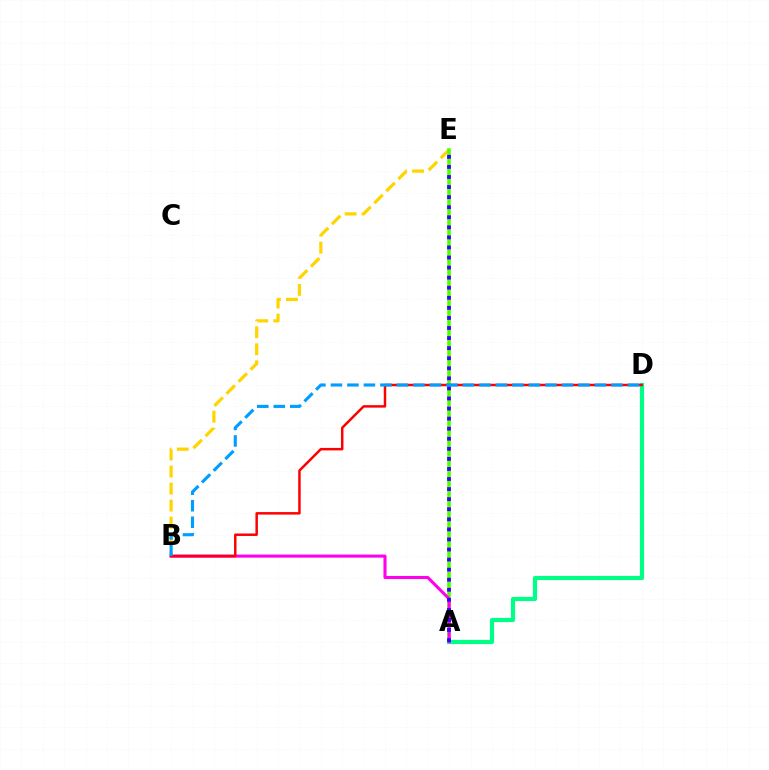{('B', 'E'): [{'color': '#ffd500', 'line_style': 'dashed', 'thickness': 2.31}], ('A', 'E'): [{'color': '#4fff00', 'line_style': 'solid', 'thickness': 2.57}, {'color': '#3700ff', 'line_style': 'dotted', 'thickness': 2.74}], ('A', 'D'): [{'color': '#00ff86', 'line_style': 'solid', 'thickness': 3.0}], ('A', 'B'): [{'color': '#ff00ed', 'line_style': 'solid', 'thickness': 2.22}], ('B', 'D'): [{'color': '#ff0000', 'line_style': 'solid', 'thickness': 1.79}, {'color': '#009eff', 'line_style': 'dashed', 'thickness': 2.24}]}